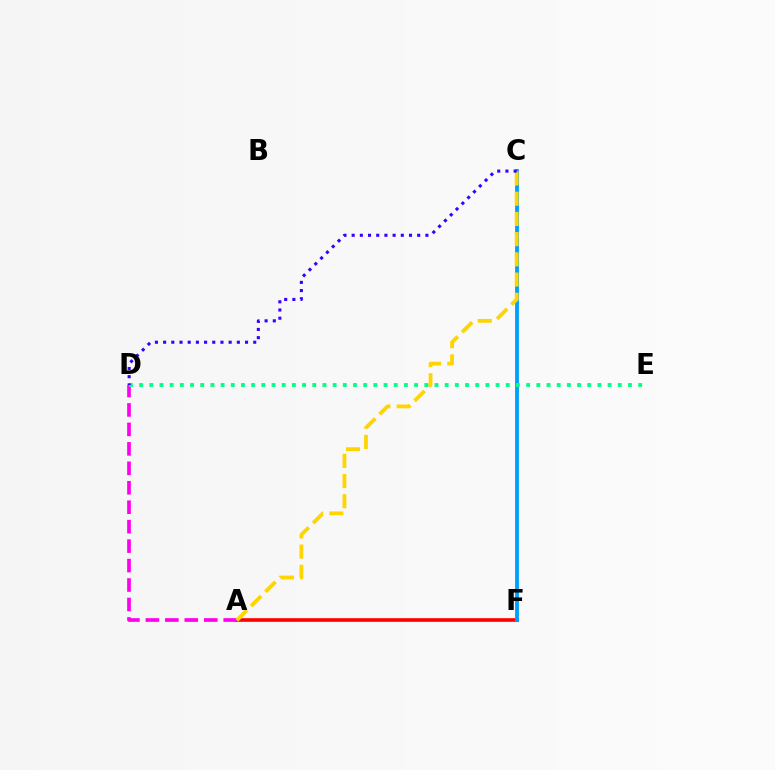{('A', 'F'): [{'color': '#ff0000', 'line_style': 'solid', 'thickness': 2.61}], ('C', 'F'): [{'color': '#4fff00', 'line_style': 'dotted', 'thickness': 1.82}, {'color': '#009eff', 'line_style': 'solid', 'thickness': 2.75}], ('A', 'D'): [{'color': '#ff00ed', 'line_style': 'dashed', 'thickness': 2.64}], ('A', 'C'): [{'color': '#ffd500', 'line_style': 'dashed', 'thickness': 2.75}], ('D', 'E'): [{'color': '#00ff86', 'line_style': 'dotted', 'thickness': 2.77}], ('C', 'D'): [{'color': '#3700ff', 'line_style': 'dotted', 'thickness': 2.23}]}